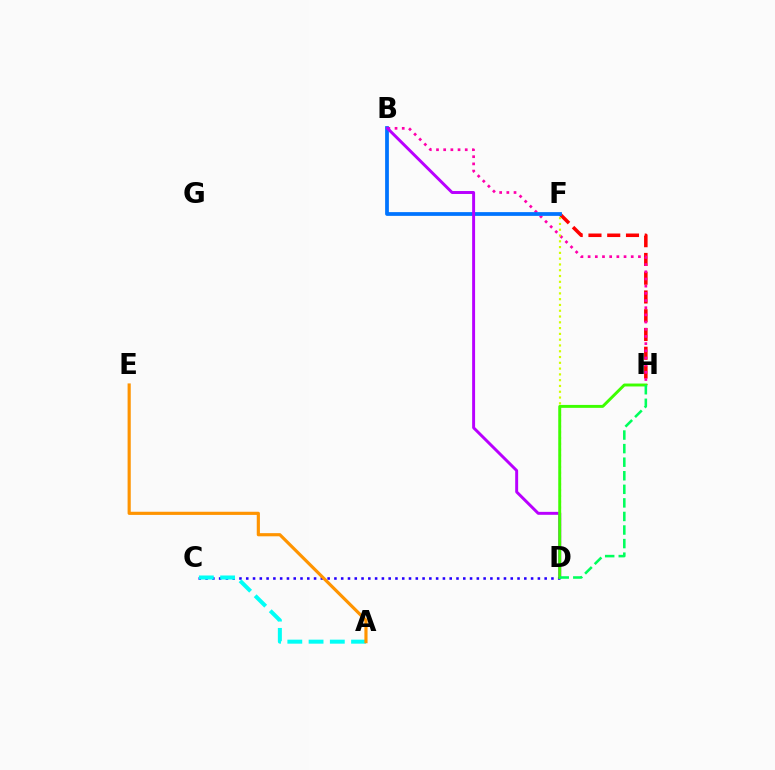{('F', 'H'): [{'color': '#ff0000', 'line_style': 'dashed', 'thickness': 2.55}], ('B', 'H'): [{'color': '#ff00ac', 'line_style': 'dotted', 'thickness': 1.95}], ('B', 'F'): [{'color': '#0074ff', 'line_style': 'solid', 'thickness': 2.7}], ('B', 'D'): [{'color': '#b900ff', 'line_style': 'solid', 'thickness': 2.12}], ('D', 'F'): [{'color': '#d1ff00', 'line_style': 'dotted', 'thickness': 1.57}], ('C', 'D'): [{'color': '#2500ff', 'line_style': 'dotted', 'thickness': 1.84}], ('A', 'C'): [{'color': '#00fff6', 'line_style': 'dashed', 'thickness': 2.89}], ('D', 'H'): [{'color': '#3dff00', 'line_style': 'solid', 'thickness': 2.11}, {'color': '#00ff5c', 'line_style': 'dashed', 'thickness': 1.84}], ('A', 'E'): [{'color': '#ff9400', 'line_style': 'solid', 'thickness': 2.27}]}